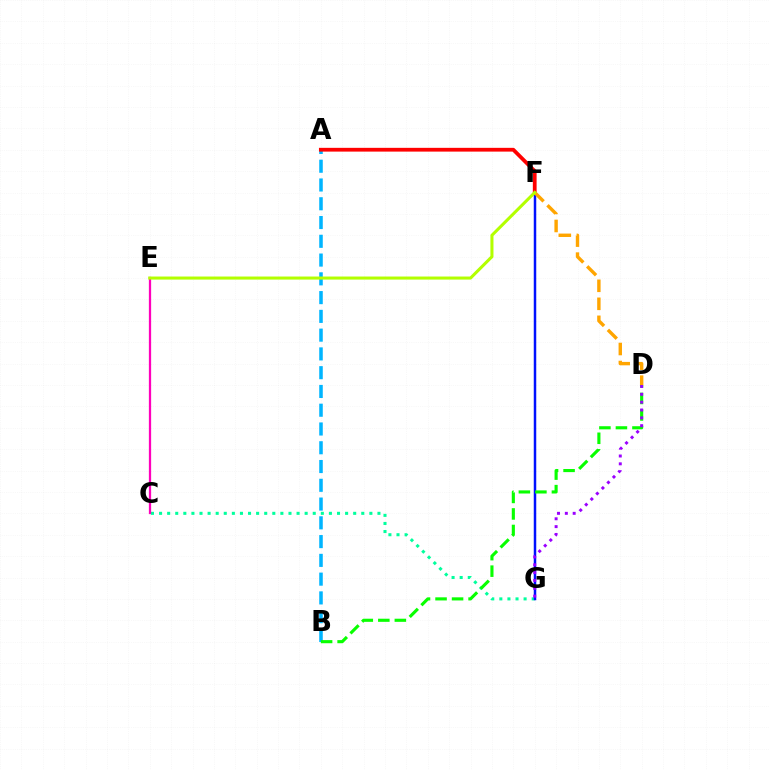{('C', 'G'): [{'color': '#00ff9d', 'line_style': 'dotted', 'thickness': 2.2}], ('A', 'B'): [{'color': '#00b5ff', 'line_style': 'dashed', 'thickness': 2.55}], ('F', 'G'): [{'color': '#0010ff', 'line_style': 'solid', 'thickness': 1.8}], ('C', 'E'): [{'color': '#ff00bd', 'line_style': 'solid', 'thickness': 1.63}], ('A', 'F'): [{'color': '#ff0000', 'line_style': 'solid', 'thickness': 2.71}], ('D', 'F'): [{'color': '#ffa500', 'line_style': 'dashed', 'thickness': 2.45}], ('E', 'F'): [{'color': '#b3ff00', 'line_style': 'solid', 'thickness': 2.2}], ('B', 'D'): [{'color': '#08ff00', 'line_style': 'dashed', 'thickness': 2.24}], ('D', 'G'): [{'color': '#9b00ff', 'line_style': 'dotted', 'thickness': 2.13}]}